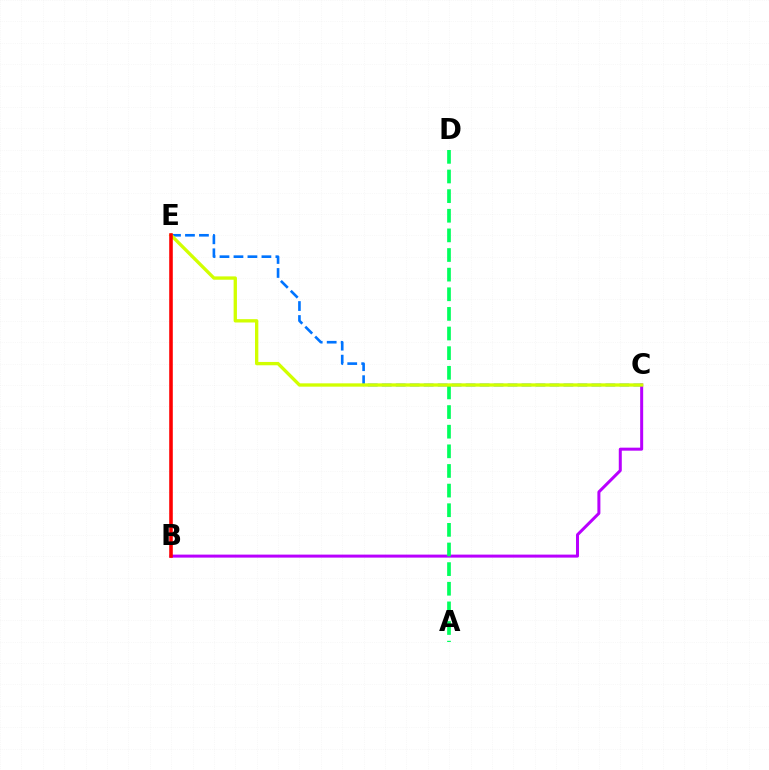{('B', 'C'): [{'color': '#b900ff', 'line_style': 'solid', 'thickness': 2.16}], ('C', 'E'): [{'color': '#0074ff', 'line_style': 'dashed', 'thickness': 1.9}, {'color': '#d1ff00', 'line_style': 'solid', 'thickness': 2.4}], ('A', 'D'): [{'color': '#00ff5c', 'line_style': 'dashed', 'thickness': 2.67}], ('B', 'E'): [{'color': '#ff0000', 'line_style': 'solid', 'thickness': 2.57}]}